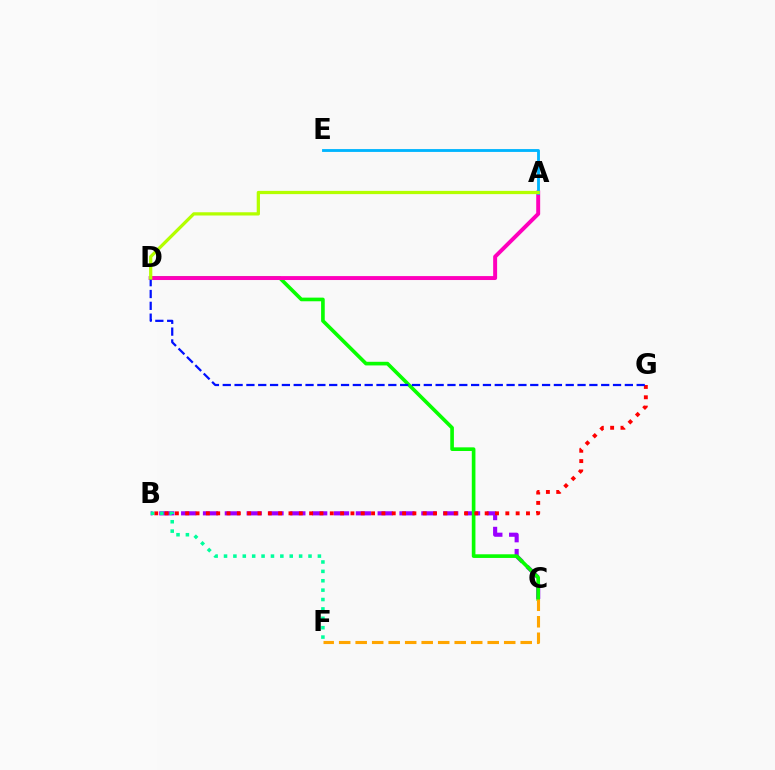{('B', 'C'): [{'color': '#9b00ff', 'line_style': 'dashed', 'thickness': 2.97}], ('C', 'D'): [{'color': '#08ff00', 'line_style': 'solid', 'thickness': 2.63}], ('A', 'D'): [{'color': '#ff00bd', 'line_style': 'solid', 'thickness': 2.84}, {'color': '#b3ff00', 'line_style': 'solid', 'thickness': 2.34}], ('B', 'G'): [{'color': '#ff0000', 'line_style': 'dotted', 'thickness': 2.81}], ('A', 'E'): [{'color': '#00b5ff', 'line_style': 'solid', 'thickness': 2.05}], ('B', 'F'): [{'color': '#00ff9d', 'line_style': 'dotted', 'thickness': 2.55}], ('C', 'F'): [{'color': '#ffa500', 'line_style': 'dashed', 'thickness': 2.24}], ('D', 'G'): [{'color': '#0010ff', 'line_style': 'dashed', 'thickness': 1.61}]}